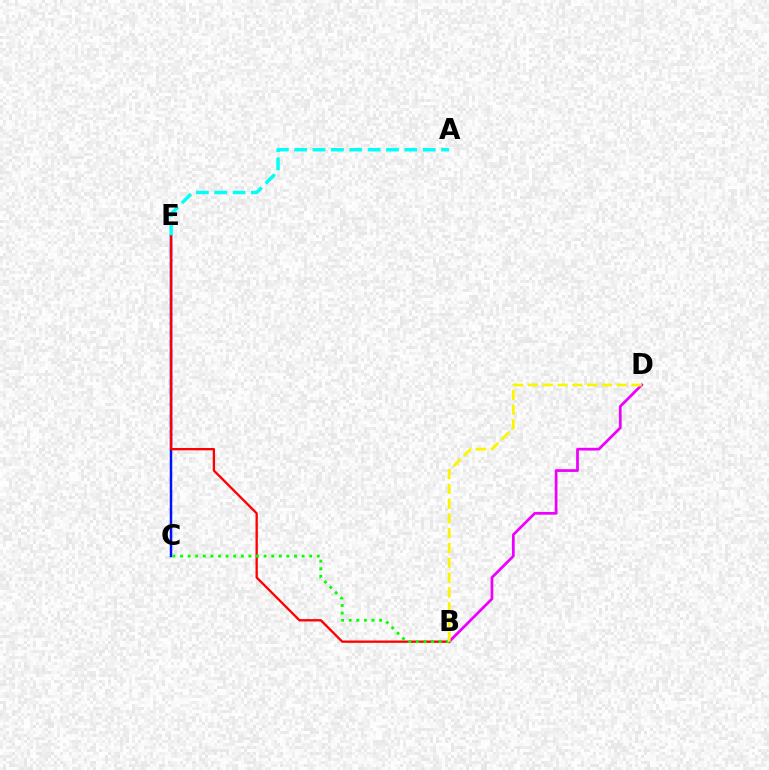{('C', 'E'): [{'color': '#0010ff', 'line_style': 'solid', 'thickness': 1.8}], ('B', 'E'): [{'color': '#ff0000', 'line_style': 'solid', 'thickness': 1.67}], ('A', 'E'): [{'color': '#00fff6', 'line_style': 'dashed', 'thickness': 2.49}], ('B', 'D'): [{'color': '#ee00ff', 'line_style': 'solid', 'thickness': 1.97}, {'color': '#fcf500', 'line_style': 'dashed', 'thickness': 2.01}], ('B', 'C'): [{'color': '#08ff00', 'line_style': 'dotted', 'thickness': 2.06}]}